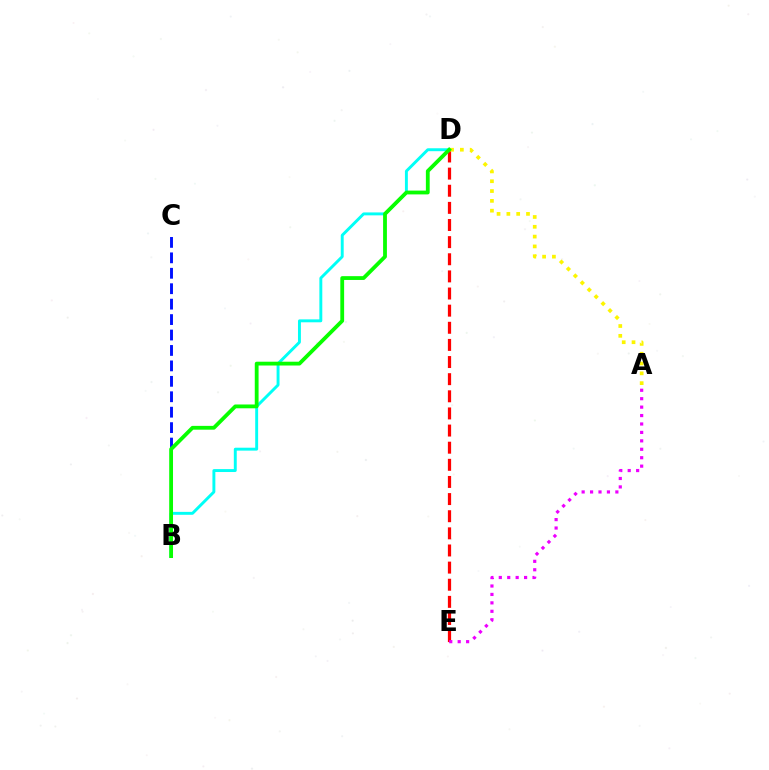{('D', 'E'): [{'color': '#ff0000', 'line_style': 'dashed', 'thickness': 2.33}], ('A', 'E'): [{'color': '#ee00ff', 'line_style': 'dotted', 'thickness': 2.29}], ('B', 'D'): [{'color': '#00fff6', 'line_style': 'solid', 'thickness': 2.1}, {'color': '#08ff00', 'line_style': 'solid', 'thickness': 2.74}], ('B', 'C'): [{'color': '#0010ff', 'line_style': 'dashed', 'thickness': 2.1}], ('A', 'D'): [{'color': '#fcf500', 'line_style': 'dotted', 'thickness': 2.67}]}